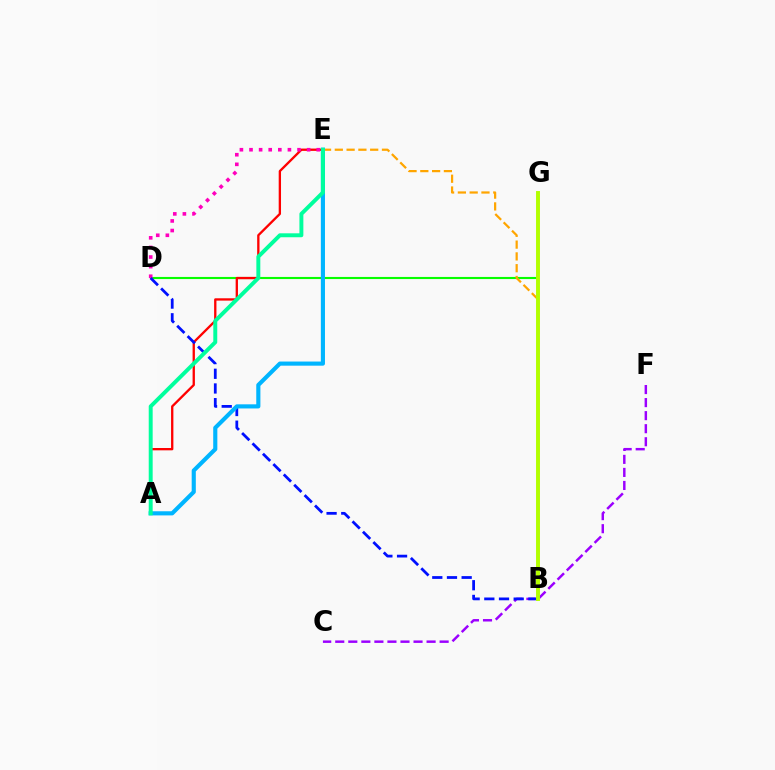{('D', 'G'): [{'color': '#08ff00', 'line_style': 'solid', 'thickness': 1.52}], ('C', 'F'): [{'color': '#9b00ff', 'line_style': 'dashed', 'thickness': 1.77}], ('A', 'E'): [{'color': '#ff0000', 'line_style': 'solid', 'thickness': 1.67}, {'color': '#00b5ff', 'line_style': 'solid', 'thickness': 2.97}, {'color': '#00ff9d', 'line_style': 'solid', 'thickness': 2.84}], ('D', 'E'): [{'color': '#ff00bd', 'line_style': 'dotted', 'thickness': 2.61}], ('B', 'D'): [{'color': '#0010ff', 'line_style': 'dashed', 'thickness': 1.99}], ('B', 'E'): [{'color': '#ffa500', 'line_style': 'dashed', 'thickness': 1.6}], ('B', 'G'): [{'color': '#b3ff00', 'line_style': 'solid', 'thickness': 2.82}]}